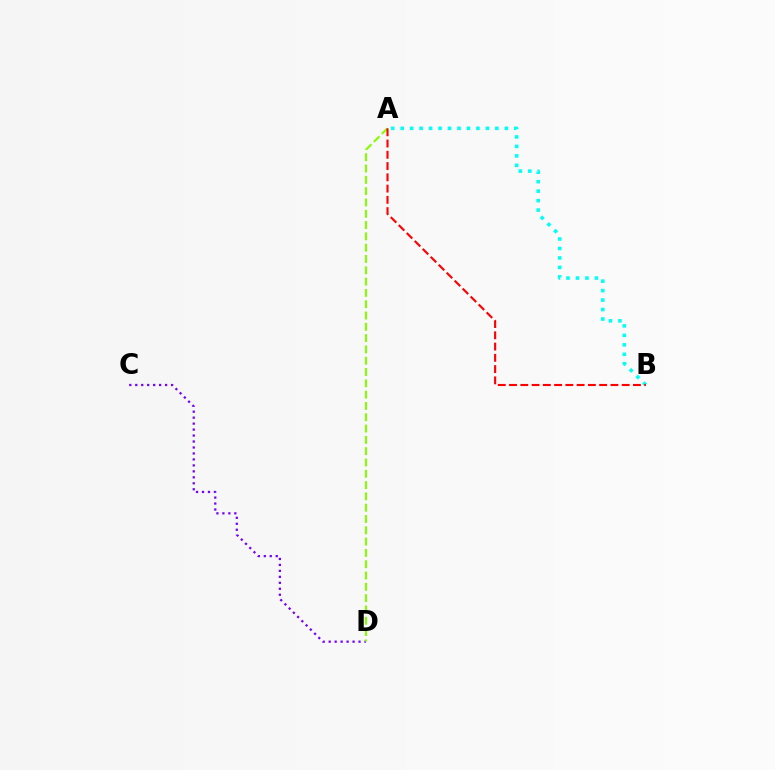{('C', 'D'): [{'color': '#7200ff', 'line_style': 'dotted', 'thickness': 1.62}], ('A', 'B'): [{'color': '#00fff6', 'line_style': 'dotted', 'thickness': 2.57}, {'color': '#ff0000', 'line_style': 'dashed', 'thickness': 1.53}], ('A', 'D'): [{'color': '#84ff00', 'line_style': 'dashed', 'thickness': 1.54}]}